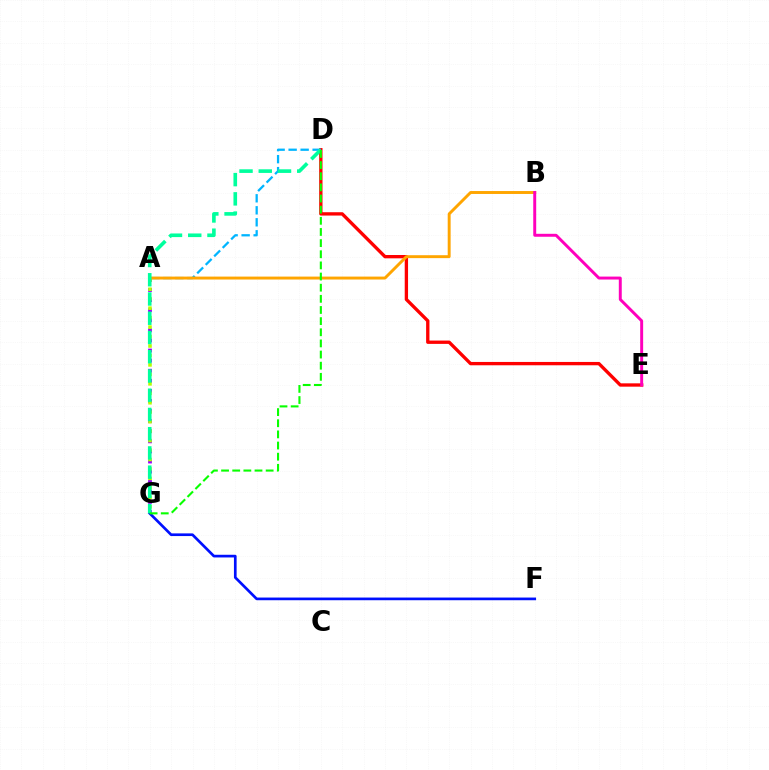{('D', 'E'): [{'color': '#ff0000', 'line_style': 'solid', 'thickness': 2.4}], ('A', 'D'): [{'color': '#00b5ff', 'line_style': 'dashed', 'thickness': 1.63}], ('A', 'G'): [{'color': '#9b00ff', 'line_style': 'dotted', 'thickness': 2.74}, {'color': '#b3ff00', 'line_style': 'dotted', 'thickness': 2.57}], ('A', 'B'): [{'color': '#ffa500', 'line_style': 'solid', 'thickness': 2.11}], ('F', 'G'): [{'color': '#0010ff', 'line_style': 'solid', 'thickness': 1.93}], ('D', 'G'): [{'color': '#00ff9d', 'line_style': 'dashed', 'thickness': 2.61}, {'color': '#08ff00', 'line_style': 'dashed', 'thickness': 1.51}], ('B', 'E'): [{'color': '#ff00bd', 'line_style': 'solid', 'thickness': 2.12}]}